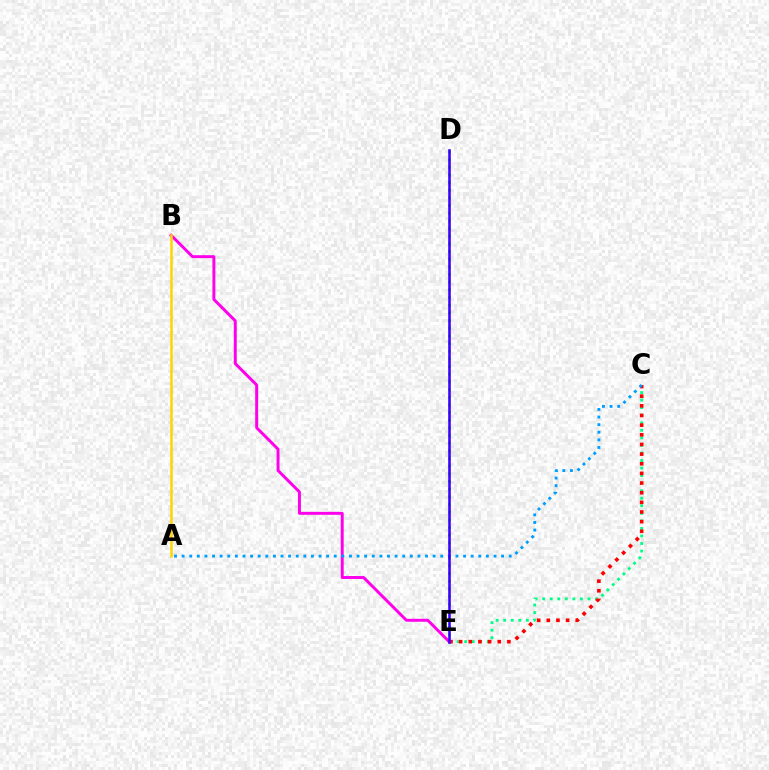{('C', 'E'): [{'color': '#00ff86', 'line_style': 'dotted', 'thickness': 2.05}, {'color': '#ff0000', 'line_style': 'dotted', 'thickness': 2.62}], ('D', 'E'): [{'color': '#4fff00', 'line_style': 'dotted', 'thickness': 2.08}, {'color': '#3700ff', 'line_style': 'solid', 'thickness': 1.84}], ('B', 'E'): [{'color': '#ff00ed', 'line_style': 'solid', 'thickness': 2.12}], ('A', 'B'): [{'color': '#ffd500', 'line_style': 'solid', 'thickness': 1.84}], ('A', 'C'): [{'color': '#009eff', 'line_style': 'dotted', 'thickness': 2.07}]}